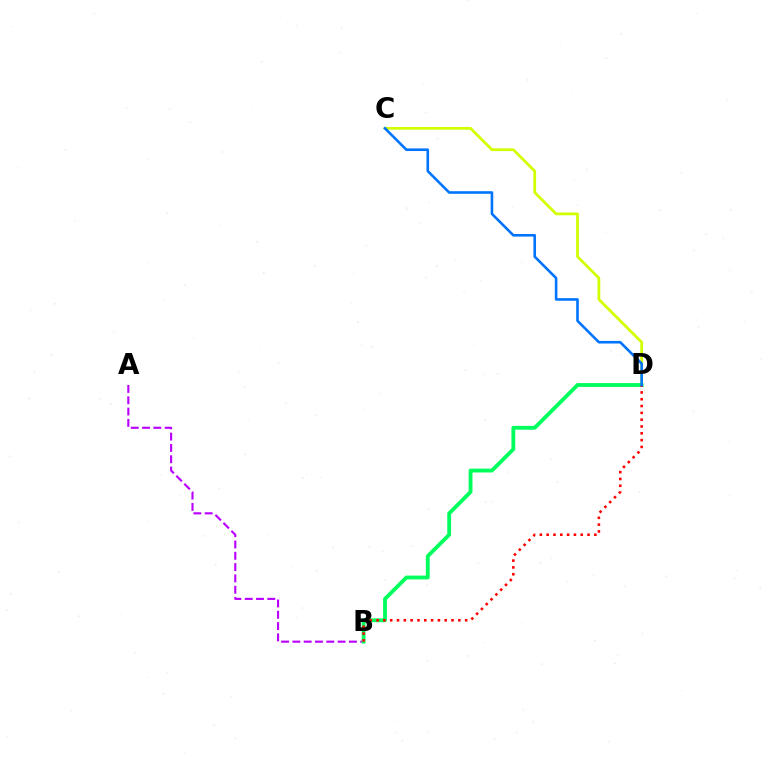{('A', 'B'): [{'color': '#b900ff', 'line_style': 'dashed', 'thickness': 1.54}], ('C', 'D'): [{'color': '#d1ff00', 'line_style': 'solid', 'thickness': 1.98}, {'color': '#0074ff', 'line_style': 'solid', 'thickness': 1.88}], ('B', 'D'): [{'color': '#00ff5c', 'line_style': 'solid', 'thickness': 2.75}, {'color': '#ff0000', 'line_style': 'dotted', 'thickness': 1.85}]}